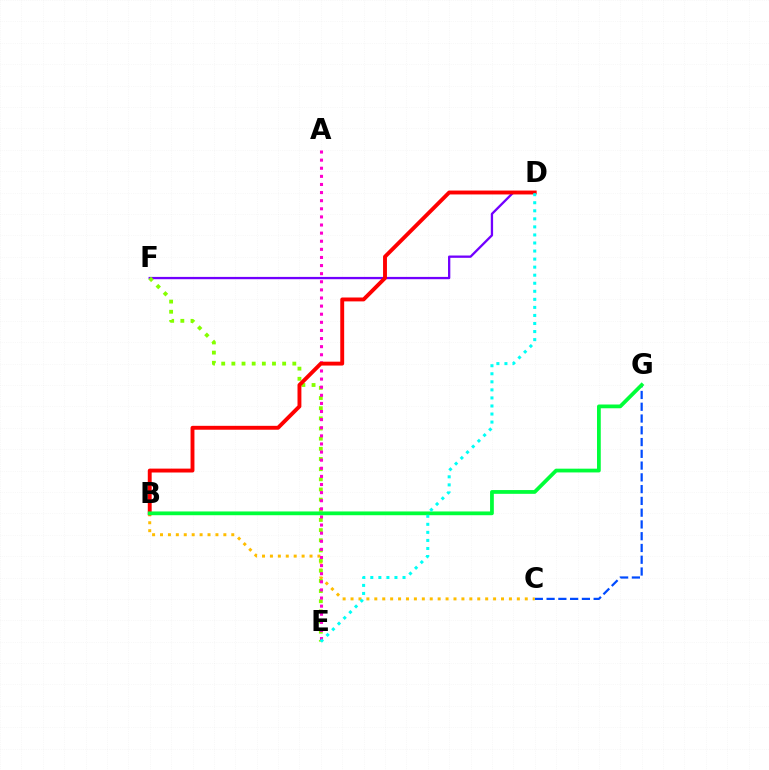{('C', 'G'): [{'color': '#004bff', 'line_style': 'dashed', 'thickness': 1.6}], ('B', 'C'): [{'color': '#ffbd00', 'line_style': 'dotted', 'thickness': 2.15}], ('D', 'F'): [{'color': '#7200ff', 'line_style': 'solid', 'thickness': 1.66}], ('E', 'F'): [{'color': '#84ff00', 'line_style': 'dotted', 'thickness': 2.76}], ('A', 'E'): [{'color': '#ff00cf', 'line_style': 'dotted', 'thickness': 2.2}], ('B', 'D'): [{'color': '#ff0000', 'line_style': 'solid', 'thickness': 2.8}], ('B', 'G'): [{'color': '#00ff39', 'line_style': 'solid', 'thickness': 2.71}], ('D', 'E'): [{'color': '#00fff6', 'line_style': 'dotted', 'thickness': 2.19}]}